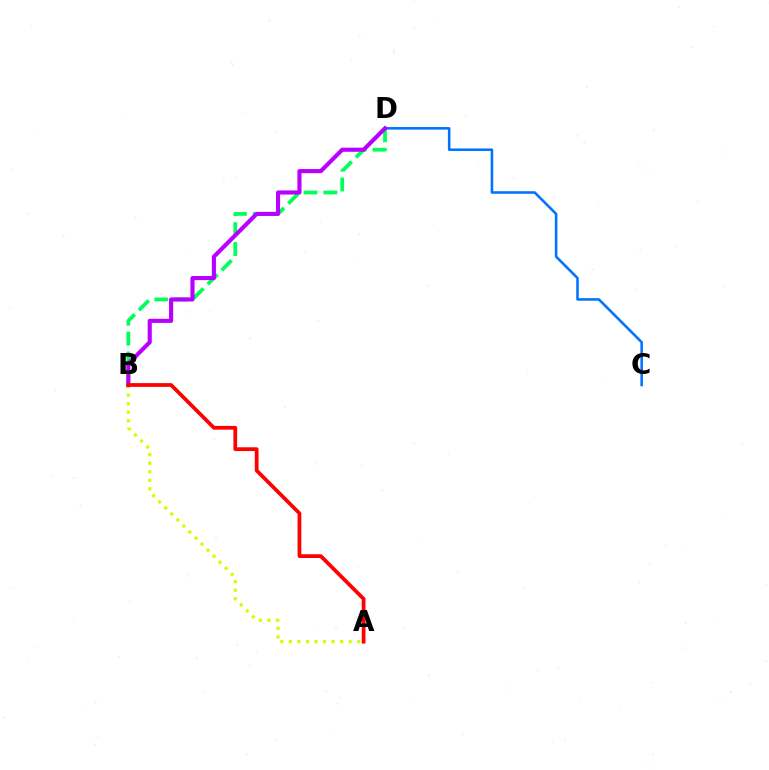{('B', 'D'): [{'color': '#00ff5c', 'line_style': 'dashed', 'thickness': 2.7}, {'color': '#b900ff', 'line_style': 'solid', 'thickness': 2.96}], ('A', 'B'): [{'color': '#d1ff00', 'line_style': 'dotted', 'thickness': 2.32}, {'color': '#ff0000', 'line_style': 'solid', 'thickness': 2.7}], ('C', 'D'): [{'color': '#0074ff', 'line_style': 'solid', 'thickness': 1.84}]}